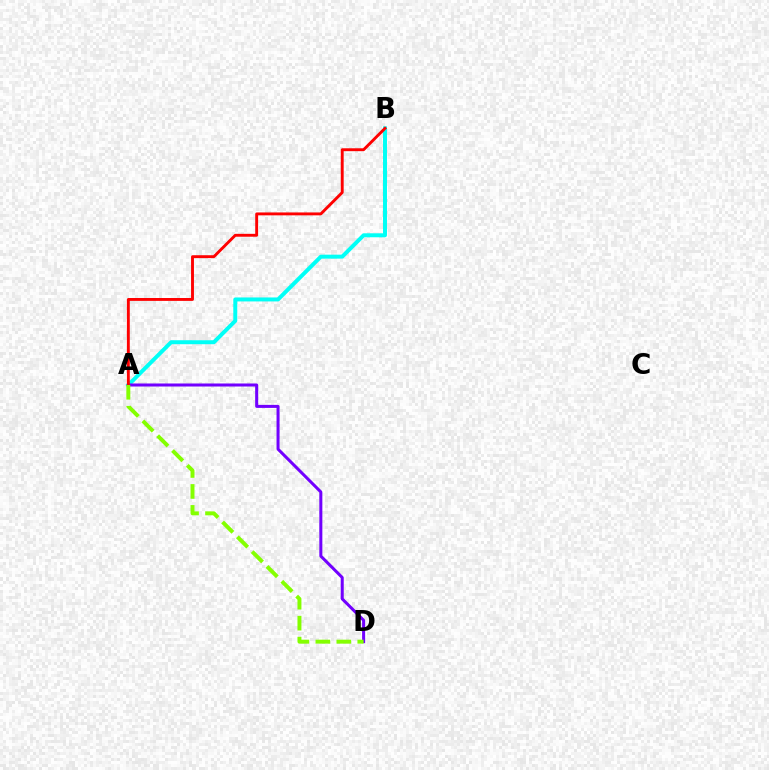{('A', 'B'): [{'color': '#00fff6', 'line_style': 'solid', 'thickness': 2.86}, {'color': '#ff0000', 'line_style': 'solid', 'thickness': 2.08}], ('A', 'D'): [{'color': '#7200ff', 'line_style': 'solid', 'thickness': 2.18}, {'color': '#84ff00', 'line_style': 'dashed', 'thickness': 2.85}]}